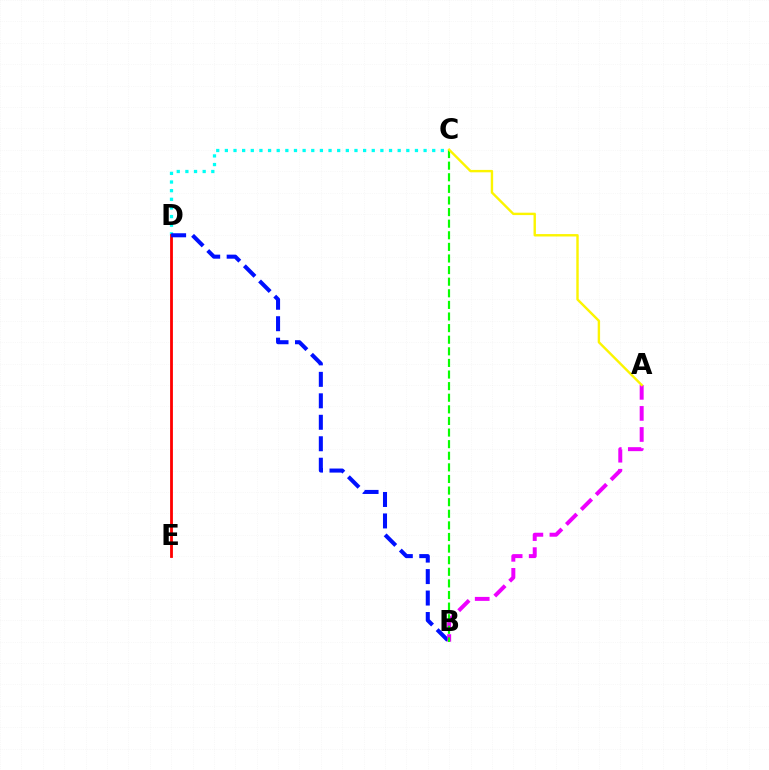{('C', 'D'): [{'color': '#00fff6', 'line_style': 'dotted', 'thickness': 2.35}], ('D', 'E'): [{'color': '#ff0000', 'line_style': 'solid', 'thickness': 2.03}], ('B', 'D'): [{'color': '#0010ff', 'line_style': 'dashed', 'thickness': 2.92}], ('A', 'B'): [{'color': '#ee00ff', 'line_style': 'dashed', 'thickness': 2.86}], ('B', 'C'): [{'color': '#08ff00', 'line_style': 'dashed', 'thickness': 1.58}], ('A', 'C'): [{'color': '#fcf500', 'line_style': 'solid', 'thickness': 1.73}]}